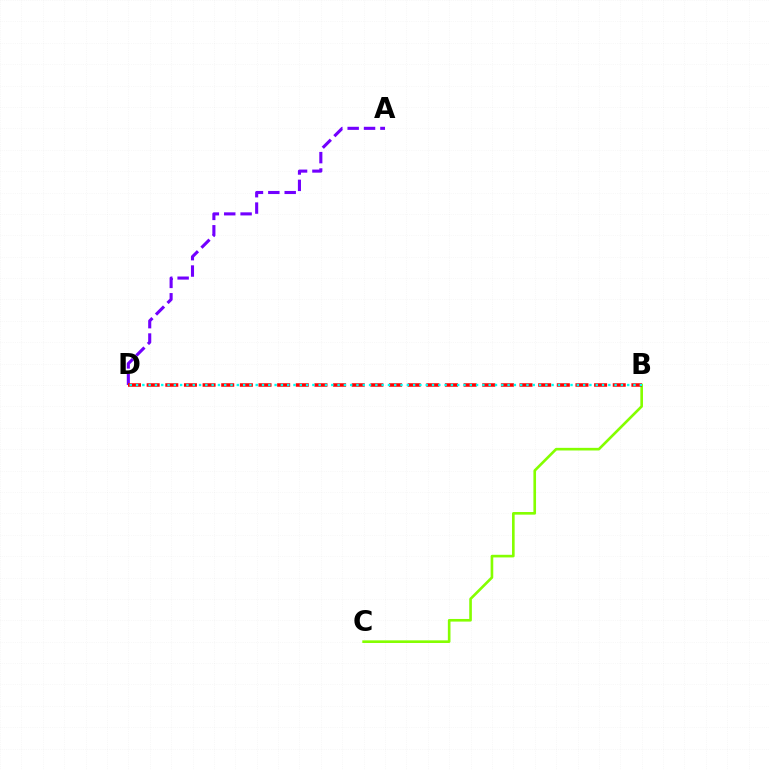{('B', 'C'): [{'color': '#84ff00', 'line_style': 'solid', 'thickness': 1.9}], ('A', 'D'): [{'color': '#7200ff', 'line_style': 'dashed', 'thickness': 2.22}], ('B', 'D'): [{'color': '#ff0000', 'line_style': 'dashed', 'thickness': 2.53}, {'color': '#00fff6', 'line_style': 'dotted', 'thickness': 1.71}]}